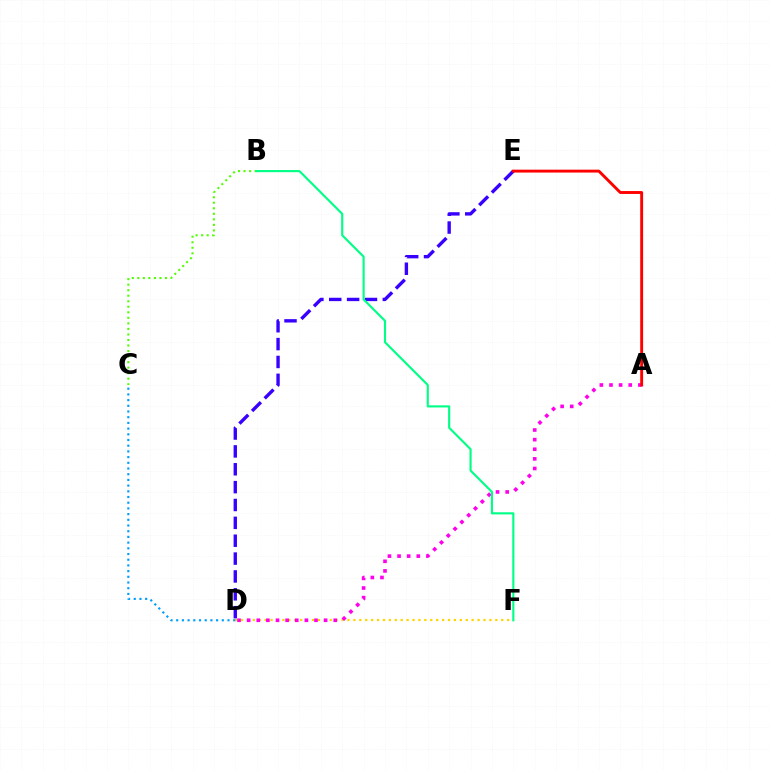{('D', 'F'): [{'color': '#ffd500', 'line_style': 'dotted', 'thickness': 1.61}], ('C', 'D'): [{'color': '#009eff', 'line_style': 'dotted', 'thickness': 1.55}], ('A', 'D'): [{'color': '#ff00ed', 'line_style': 'dotted', 'thickness': 2.61}], ('D', 'E'): [{'color': '#3700ff', 'line_style': 'dashed', 'thickness': 2.43}], ('B', 'C'): [{'color': '#4fff00', 'line_style': 'dotted', 'thickness': 1.5}], ('B', 'F'): [{'color': '#00ff86', 'line_style': 'solid', 'thickness': 1.54}], ('A', 'E'): [{'color': '#ff0000', 'line_style': 'solid', 'thickness': 2.08}]}